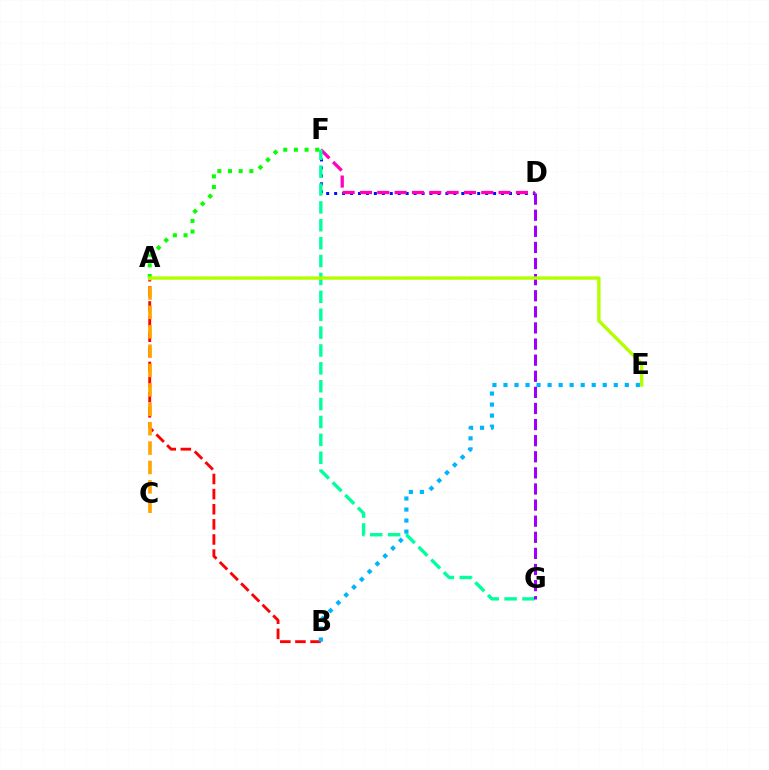{('D', 'F'): [{'color': '#0010ff', 'line_style': 'dotted', 'thickness': 2.16}, {'color': '#ff00bd', 'line_style': 'dashed', 'thickness': 2.35}], ('A', 'B'): [{'color': '#ff0000', 'line_style': 'dashed', 'thickness': 2.05}], ('B', 'E'): [{'color': '#00b5ff', 'line_style': 'dotted', 'thickness': 3.0}], ('F', 'G'): [{'color': '#00ff9d', 'line_style': 'dashed', 'thickness': 2.43}], ('D', 'G'): [{'color': '#9b00ff', 'line_style': 'dashed', 'thickness': 2.19}], ('A', 'C'): [{'color': '#ffa500', 'line_style': 'dashed', 'thickness': 2.63}], ('A', 'F'): [{'color': '#08ff00', 'line_style': 'dotted', 'thickness': 2.9}], ('A', 'E'): [{'color': '#b3ff00', 'line_style': 'solid', 'thickness': 2.43}]}